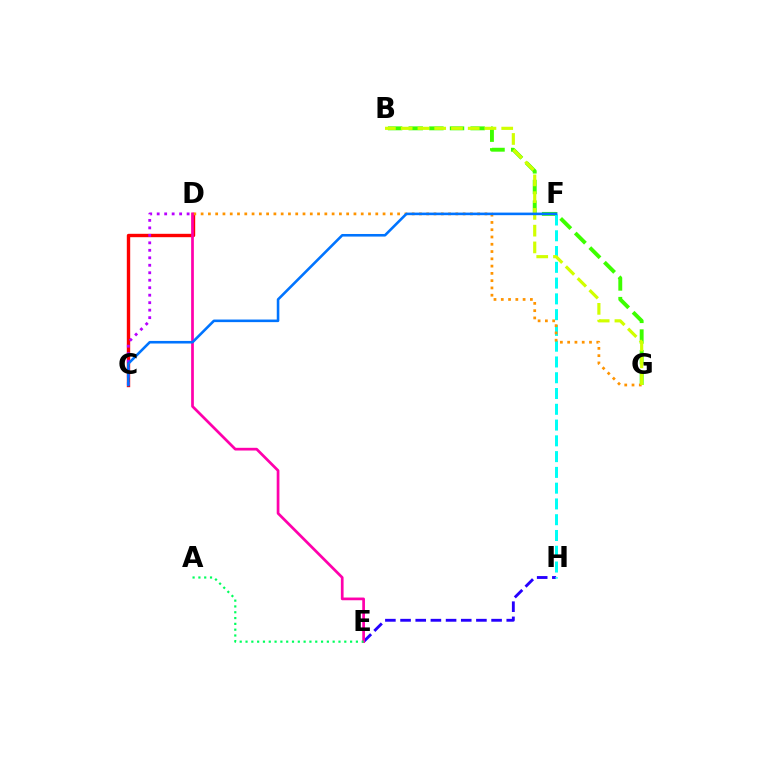{('C', 'D'): [{'color': '#ff0000', 'line_style': 'solid', 'thickness': 2.44}, {'color': '#b900ff', 'line_style': 'dotted', 'thickness': 2.03}], ('E', 'H'): [{'color': '#2500ff', 'line_style': 'dashed', 'thickness': 2.06}], ('B', 'G'): [{'color': '#3dff00', 'line_style': 'dashed', 'thickness': 2.8}, {'color': '#d1ff00', 'line_style': 'dashed', 'thickness': 2.28}], ('F', 'H'): [{'color': '#00fff6', 'line_style': 'dashed', 'thickness': 2.14}], ('D', 'G'): [{'color': '#ff9400', 'line_style': 'dotted', 'thickness': 1.98}], ('D', 'E'): [{'color': '#ff00ac', 'line_style': 'solid', 'thickness': 1.95}], ('A', 'E'): [{'color': '#00ff5c', 'line_style': 'dotted', 'thickness': 1.58}], ('C', 'F'): [{'color': '#0074ff', 'line_style': 'solid', 'thickness': 1.86}]}